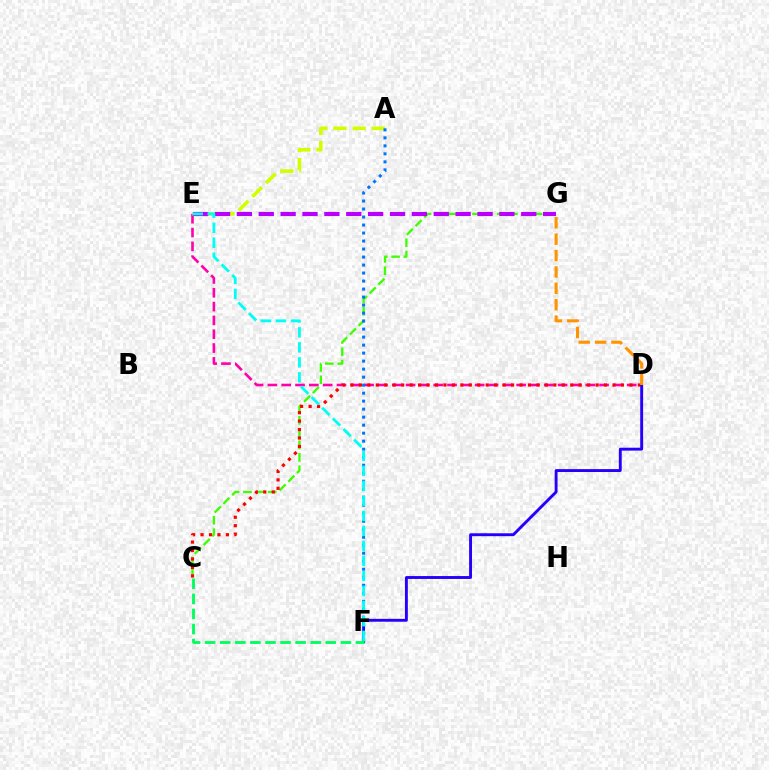{('C', 'G'): [{'color': '#3dff00', 'line_style': 'dashed', 'thickness': 1.68}], ('D', 'E'): [{'color': '#ff00ac', 'line_style': 'dashed', 'thickness': 1.88}], ('A', 'E'): [{'color': '#d1ff00', 'line_style': 'dashed', 'thickness': 2.6}], ('C', 'D'): [{'color': '#ff0000', 'line_style': 'dotted', 'thickness': 2.3}], ('D', 'F'): [{'color': '#2500ff', 'line_style': 'solid', 'thickness': 2.08}], ('E', 'G'): [{'color': '#b900ff', 'line_style': 'dashed', 'thickness': 2.97}], ('A', 'F'): [{'color': '#0074ff', 'line_style': 'dotted', 'thickness': 2.17}], ('E', 'F'): [{'color': '#00fff6', 'line_style': 'dashed', 'thickness': 2.04}], ('D', 'G'): [{'color': '#ff9400', 'line_style': 'dashed', 'thickness': 2.23}], ('C', 'F'): [{'color': '#00ff5c', 'line_style': 'dashed', 'thickness': 2.05}]}